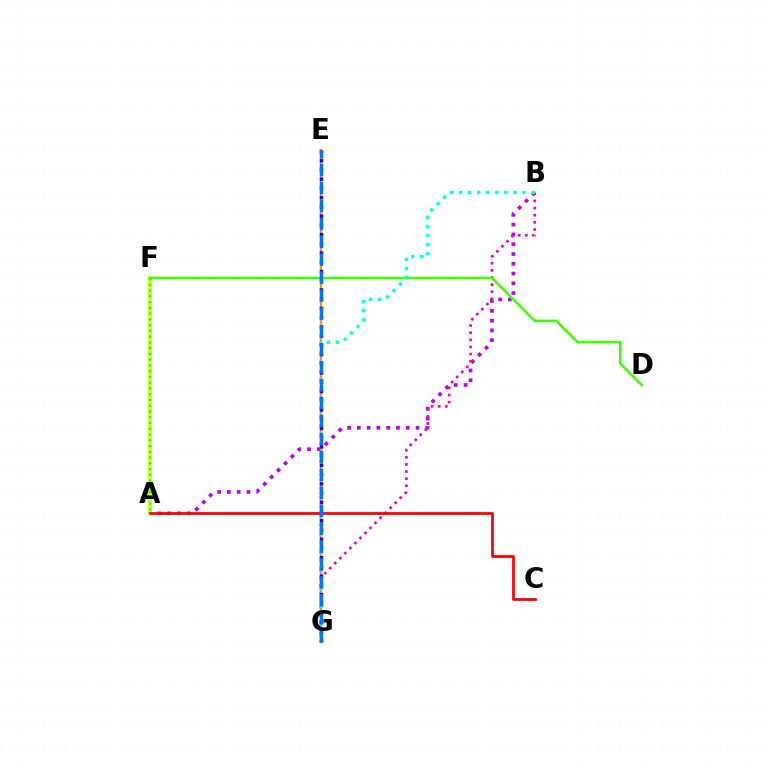{('A', 'B'): [{'color': '#b900ff', 'line_style': 'dotted', 'thickness': 2.66}], ('B', 'G'): [{'color': '#ff00ac', 'line_style': 'dotted', 'thickness': 1.93}, {'color': '#00fff6', 'line_style': 'dotted', 'thickness': 2.46}], ('E', 'G'): [{'color': '#ff9400', 'line_style': 'solid', 'thickness': 1.73}, {'color': '#2500ff', 'line_style': 'dotted', 'thickness': 2.51}, {'color': '#0074ff', 'line_style': 'dashed', 'thickness': 2.44}], ('A', 'F'): [{'color': '#d1ff00', 'line_style': 'solid', 'thickness': 2.86}, {'color': '#00ff5c', 'line_style': 'dotted', 'thickness': 1.56}], ('D', 'F'): [{'color': '#3dff00', 'line_style': 'solid', 'thickness': 1.83}], ('A', 'C'): [{'color': '#ff0000', 'line_style': 'solid', 'thickness': 1.98}]}